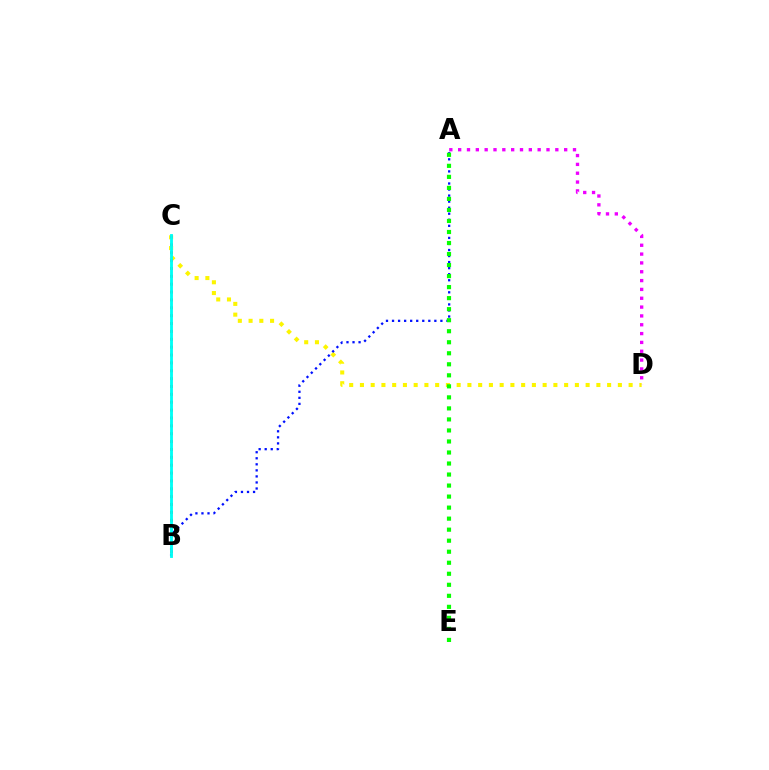{('C', 'D'): [{'color': '#fcf500', 'line_style': 'dotted', 'thickness': 2.92}], ('B', 'C'): [{'color': '#ff0000', 'line_style': 'dotted', 'thickness': 2.14}, {'color': '#00fff6', 'line_style': 'solid', 'thickness': 2.05}], ('A', 'B'): [{'color': '#0010ff', 'line_style': 'dotted', 'thickness': 1.64}], ('A', 'D'): [{'color': '#ee00ff', 'line_style': 'dotted', 'thickness': 2.4}], ('A', 'E'): [{'color': '#08ff00', 'line_style': 'dotted', 'thickness': 3.0}]}